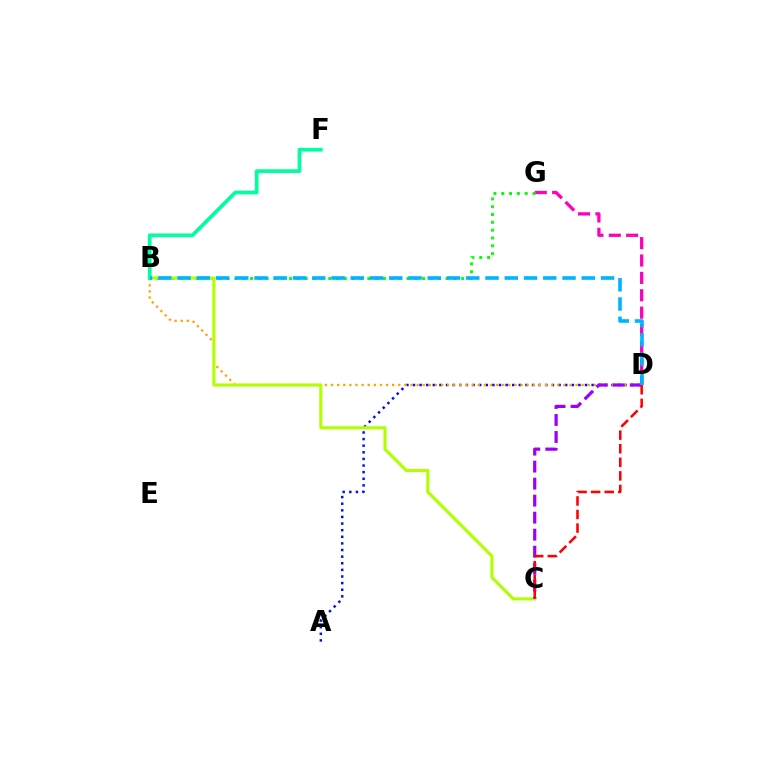{('D', 'G'): [{'color': '#ff00bd', 'line_style': 'dashed', 'thickness': 2.36}], ('B', 'G'): [{'color': '#08ff00', 'line_style': 'dotted', 'thickness': 2.12}], ('A', 'D'): [{'color': '#0010ff', 'line_style': 'dotted', 'thickness': 1.8}], ('B', 'D'): [{'color': '#ffa500', 'line_style': 'dotted', 'thickness': 1.66}, {'color': '#00b5ff', 'line_style': 'dashed', 'thickness': 2.62}], ('B', 'C'): [{'color': '#b3ff00', 'line_style': 'solid', 'thickness': 2.24}], ('C', 'D'): [{'color': '#9b00ff', 'line_style': 'dashed', 'thickness': 2.31}, {'color': '#ff0000', 'line_style': 'dashed', 'thickness': 1.84}], ('B', 'F'): [{'color': '#00ff9d', 'line_style': 'solid', 'thickness': 2.66}]}